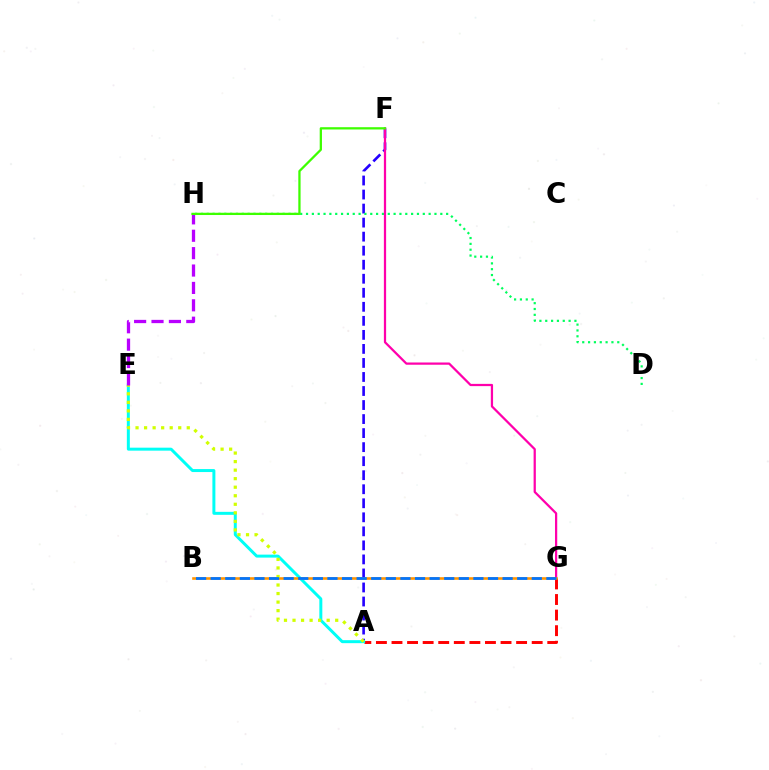{('A', 'F'): [{'color': '#2500ff', 'line_style': 'dashed', 'thickness': 1.91}], ('D', 'H'): [{'color': '#00ff5c', 'line_style': 'dotted', 'thickness': 1.59}], ('A', 'G'): [{'color': '#ff0000', 'line_style': 'dashed', 'thickness': 2.12}], ('A', 'E'): [{'color': '#00fff6', 'line_style': 'solid', 'thickness': 2.15}, {'color': '#d1ff00', 'line_style': 'dotted', 'thickness': 2.32}], ('F', 'G'): [{'color': '#ff00ac', 'line_style': 'solid', 'thickness': 1.62}], ('B', 'G'): [{'color': '#ff9400', 'line_style': 'solid', 'thickness': 1.88}, {'color': '#0074ff', 'line_style': 'dashed', 'thickness': 1.98}], ('E', 'H'): [{'color': '#b900ff', 'line_style': 'dashed', 'thickness': 2.36}], ('F', 'H'): [{'color': '#3dff00', 'line_style': 'solid', 'thickness': 1.64}]}